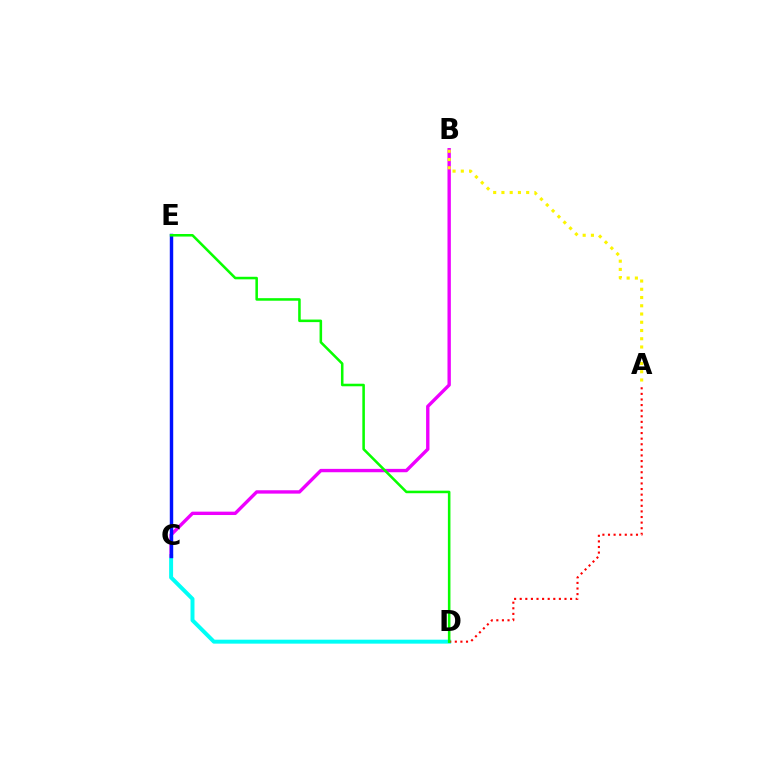{('C', 'D'): [{'color': '#00fff6', 'line_style': 'solid', 'thickness': 2.85}], ('B', 'C'): [{'color': '#ee00ff', 'line_style': 'solid', 'thickness': 2.43}], ('C', 'E'): [{'color': '#0010ff', 'line_style': 'solid', 'thickness': 2.47}], ('A', 'D'): [{'color': '#ff0000', 'line_style': 'dotted', 'thickness': 1.52}], ('D', 'E'): [{'color': '#08ff00', 'line_style': 'solid', 'thickness': 1.84}], ('A', 'B'): [{'color': '#fcf500', 'line_style': 'dotted', 'thickness': 2.24}]}